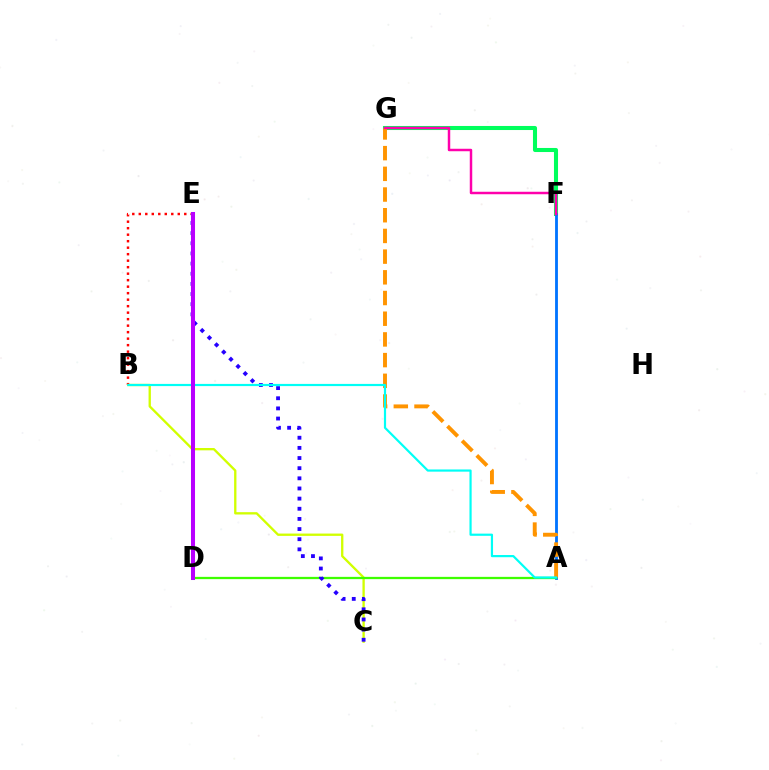{('F', 'G'): [{'color': '#00ff5c', 'line_style': 'solid', 'thickness': 2.93}, {'color': '#ff00ac', 'line_style': 'solid', 'thickness': 1.78}], ('B', 'E'): [{'color': '#ff0000', 'line_style': 'dotted', 'thickness': 1.77}], ('B', 'C'): [{'color': '#d1ff00', 'line_style': 'solid', 'thickness': 1.67}], ('A', 'F'): [{'color': '#0074ff', 'line_style': 'solid', 'thickness': 2.03}], ('A', 'D'): [{'color': '#3dff00', 'line_style': 'solid', 'thickness': 1.63}], ('A', 'G'): [{'color': '#ff9400', 'line_style': 'dashed', 'thickness': 2.81}], ('C', 'E'): [{'color': '#2500ff', 'line_style': 'dotted', 'thickness': 2.76}], ('A', 'B'): [{'color': '#00fff6', 'line_style': 'solid', 'thickness': 1.58}], ('D', 'E'): [{'color': '#b900ff', 'line_style': 'solid', 'thickness': 2.9}]}